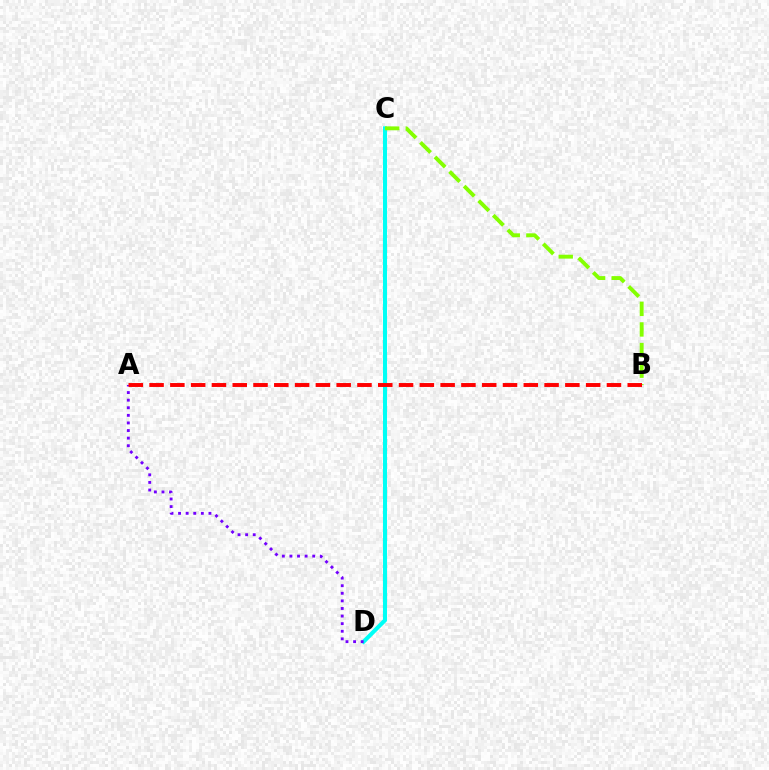{('C', 'D'): [{'color': '#00fff6', 'line_style': 'solid', 'thickness': 2.92}], ('A', 'D'): [{'color': '#7200ff', 'line_style': 'dotted', 'thickness': 2.06}], ('B', 'C'): [{'color': '#84ff00', 'line_style': 'dashed', 'thickness': 2.8}], ('A', 'B'): [{'color': '#ff0000', 'line_style': 'dashed', 'thickness': 2.82}]}